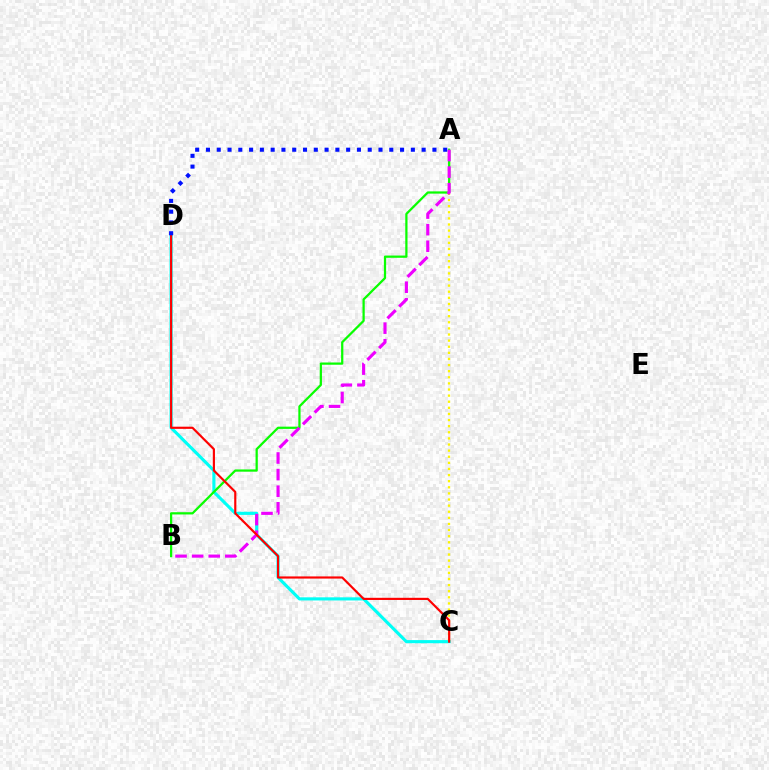{('C', 'D'): [{'color': '#00fff6', 'line_style': 'solid', 'thickness': 2.25}, {'color': '#ff0000', 'line_style': 'solid', 'thickness': 1.56}], ('A', 'C'): [{'color': '#fcf500', 'line_style': 'dotted', 'thickness': 1.66}], ('A', 'B'): [{'color': '#08ff00', 'line_style': 'solid', 'thickness': 1.62}, {'color': '#ee00ff', 'line_style': 'dashed', 'thickness': 2.26}], ('A', 'D'): [{'color': '#0010ff', 'line_style': 'dotted', 'thickness': 2.93}]}